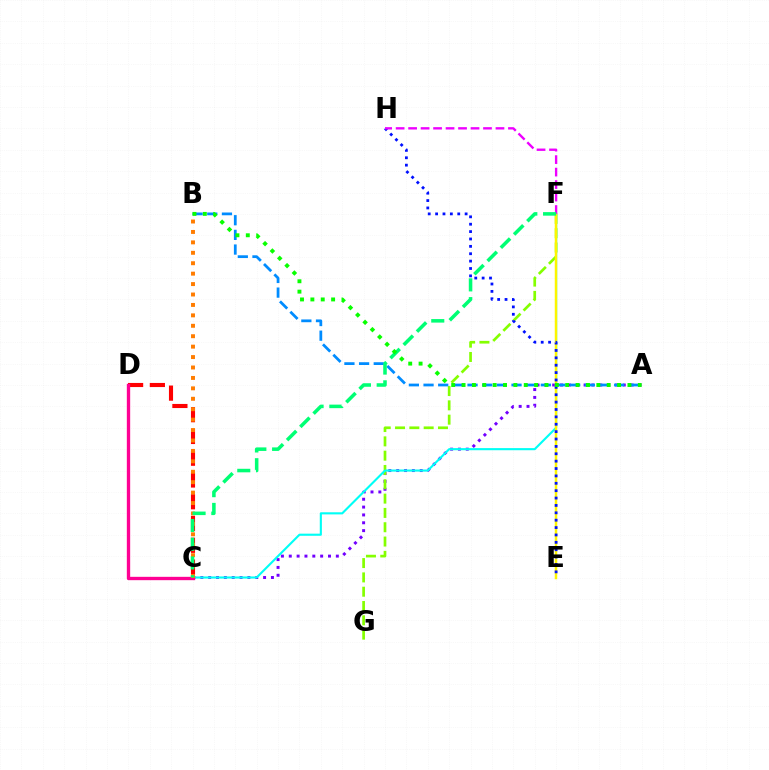{('A', 'C'): [{'color': '#7200ff', 'line_style': 'dotted', 'thickness': 2.13}], ('F', 'G'): [{'color': '#84ff00', 'line_style': 'dashed', 'thickness': 1.94}], ('C', 'F'): [{'color': '#00fff6', 'line_style': 'solid', 'thickness': 1.53}, {'color': '#00ff74', 'line_style': 'dashed', 'thickness': 2.55}], ('E', 'F'): [{'color': '#fcf500', 'line_style': 'solid', 'thickness': 1.78}], ('E', 'H'): [{'color': '#0010ff', 'line_style': 'dotted', 'thickness': 2.01}], ('C', 'D'): [{'color': '#ff0000', 'line_style': 'dashed', 'thickness': 2.96}, {'color': '#ff0094', 'line_style': 'solid', 'thickness': 2.41}], ('A', 'B'): [{'color': '#008cff', 'line_style': 'dashed', 'thickness': 1.99}, {'color': '#08ff00', 'line_style': 'dotted', 'thickness': 2.82}], ('F', 'H'): [{'color': '#ee00ff', 'line_style': 'dashed', 'thickness': 1.7}], ('B', 'C'): [{'color': '#ff7c00', 'line_style': 'dotted', 'thickness': 2.83}]}